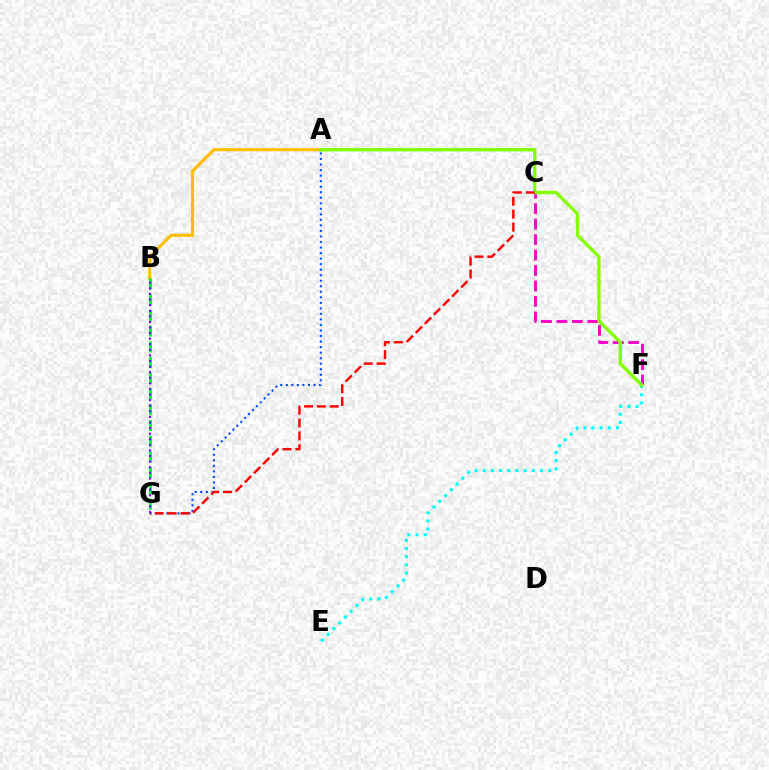{('A', 'B'): [{'color': '#ffbd00', 'line_style': 'solid', 'thickness': 2.22}], ('E', 'F'): [{'color': '#00fff6', 'line_style': 'dotted', 'thickness': 2.22}], ('C', 'F'): [{'color': '#ff00cf', 'line_style': 'dashed', 'thickness': 2.1}], ('A', 'G'): [{'color': '#004bff', 'line_style': 'dotted', 'thickness': 1.5}], ('B', 'G'): [{'color': '#00ff39', 'line_style': 'dashed', 'thickness': 2.14}, {'color': '#7200ff', 'line_style': 'dotted', 'thickness': 1.52}], ('A', 'F'): [{'color': '#84ff00', 'line_style': 'solid', 'thickness': 2.45}], ('C', 'G'): [{'color': '#ff0000', 'line_style': 'dashed', 'thickness': 1.75}]}